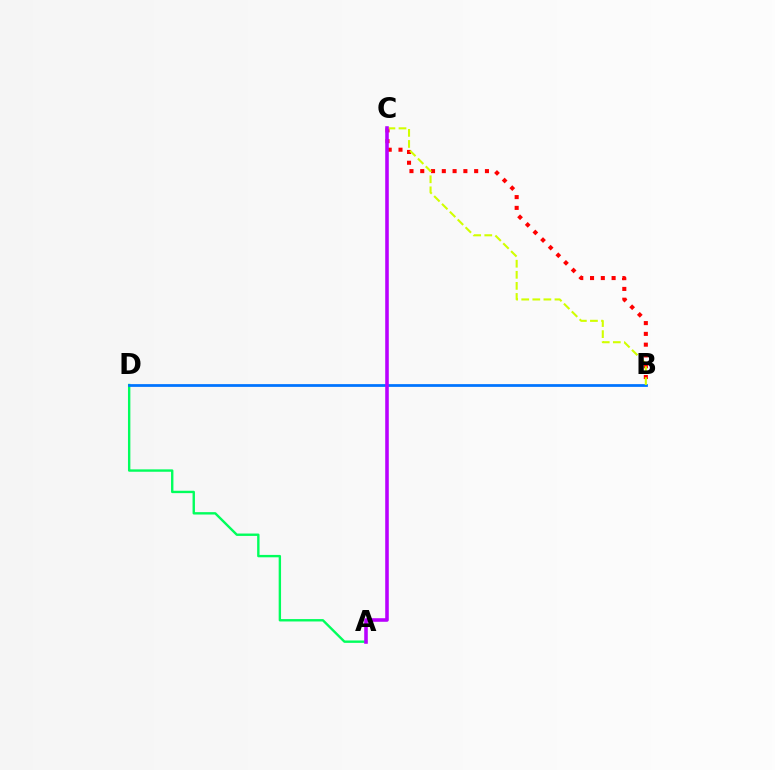{('B', 'C'): [{'color': '#ff0000', 'line_style': 'dotted', 'thickness': 2.93}, {'color': '#d1ff00', 'line_style': 'dashed', 'thickness': 1.5}], ('A', 'D'): [{'color': '#00ff5c', 'line_style': 'solid', 'thickness': 1.72}], ('B', 'D'): [{'color': '#0074ff', 'line_style': 'solid', 'thickness': 1.98}], ('A', 'C'): [{'color': '#b900ff', 'line_style': 'solid', 'thickness': 2.57}]}